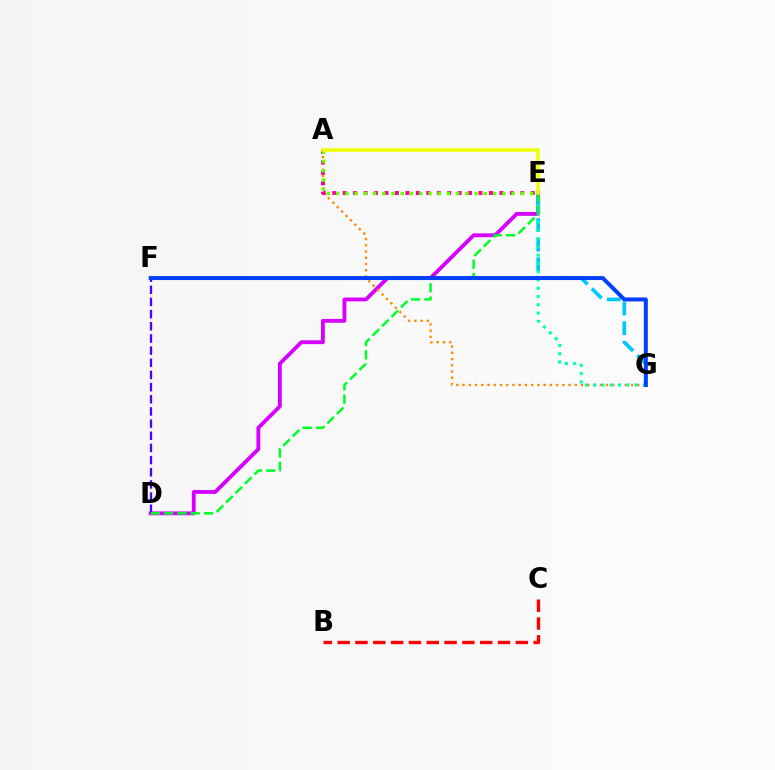{('D', 'E'): [{'color': '#d600ff', 'line_style': 'solid', 'thickness': 2.76}, {'color': '#00ff27', 'line_style': 'dashed', 'thickness': 1.81}], ('E', 'G'): [{'color': '#00c7ff', 'line_style': 'dashed', 'thickness': 2.67}, {'color': '#00ffaf', 'line_style': 'dotted', 'thickness': 2.25}], ('A', 'G'): [{'color': '#ff8800', 'line_style': 'dotted', 'thickness': 1.7}], ('D', 'F'): [{'color': '#4f00ff', 'line_style': 'dashed', 'thickness': 1.65}], ('A', 'E'): [{'color': '#ff00a0', 'line_style': 'dotted', 'thickness': 2.84}, {'color': '#66ff00', 'line_style': 'dotted', 'thickness': 2.51}, {'color': '#eeff00', 'line_style': 'solid', 'thickness': 2.55}], ('B', 'C'): [{'color': '#ff0000', 'line_style': 'dashed', 'thickness': 2.42}], ('F', 'G'): [{'color': '#003fff', 'line_style': 'solid', 'thickness': 2.86}]}